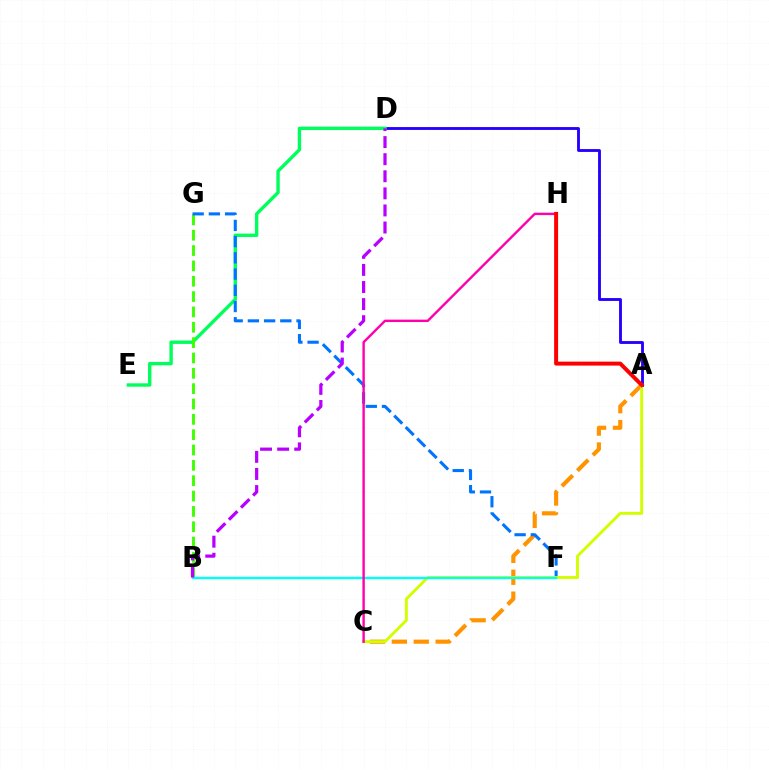{('A', 'D'): [{'color': '#2500ff', 'line_style': 'solid', 'thickness': 2.05}], ('A', 'C'): [{'color': '#ff9400', 'line_style': 'dashed', 'thickness': 2.98}, {'color': '#d1ff00', 'line_style': 'solid', 'thickness': 2.09}], ('D', 'E'): [{'color': '#00ff5c', 'line_style': 'solid', 'thickness': 2.44}], ('B', 'G'): [{'color': '#3dff00', 'line_style': 'dashed', 'thickness': 2.08}], ('F', 'G'): [{'color': '#0074ff', 'line_style': 'dashed', 'thickness': 2.2}], ('B', 'F'): [{'color': '#00fff6', 'line_style': 'solid', 'thickness': 1.74}], ('B', 'D'): [{'color': '#b900ff', 'line_style': 'dashed', 'thickness': 2.32}], ('C', 'H'): [{'color': '#ff00ac', 'line_style': 'solid', 'thickness': 1.73}], ('A', 'H'): [{'color': '#ff0000', 'line_style': 'solid', 'thickness': 2.86}]}